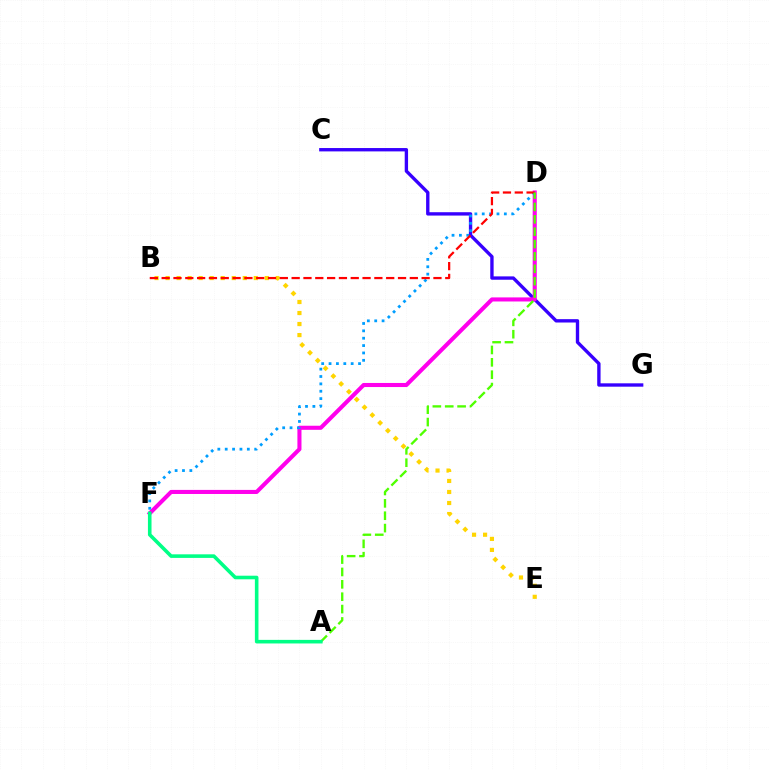{('C', 'G'): [{'color': '#3700ff', 'line_style': 'solid', 'thickness': 2.42}], ('D', 'F'): [{'color': '#ff00ed', 'line_style': 'solid', 'thickness': 2.93}, {'color': '#009eff', 'line_style': 'dotted', 'thickness': 2.0}], ('B', 'E'): [{'color': '#ffd500', 'line_style': 'dotted', 'thickness': 2.99}], ('B', 'D'): [{'color': '#ff0000', 'line_style': 'dashed', 'thickness': 1.61}], ('A', 'D'): [{'color': '#4fff00', 'line_style': 'dashed', 'thickness': 1.68}], ('A', 'F'): [{'color': '#00ff86', 'line_style': 'solid', 'thickness': 2.58}]}